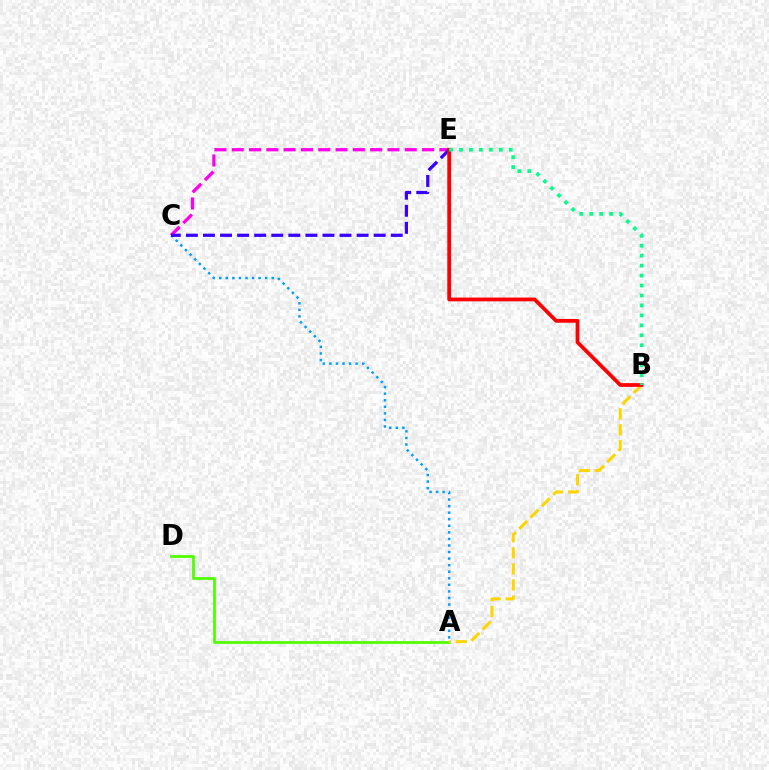{('A', 'D'): [{'color': '#4fff00', 'line_style': 'solid', 'thickness': 1.99}], ('C', 'E'): [{'color': '#ff00ed', 'line_style': 'dashed', 'thickness': 2.35}, {'color': '#3700ff', 'line_style': 'dashed', 'thickness': 2.32}], ('A', 'C'): [{'color': '#009eff', 'line_style': 'dotted', 'thickness': 1.78}], ('A', 'B'): [{'color': '#ffd500', 'line_style': 'dashed', 'thickness': 2.18}], ('B', 'E'): [{'color': '#ff0000', 'line_style': 'solid', 'thickness': 2.71}, {'color': '#00ff86', 'line_style': 'dotted', 'thickness': 2.71}]}